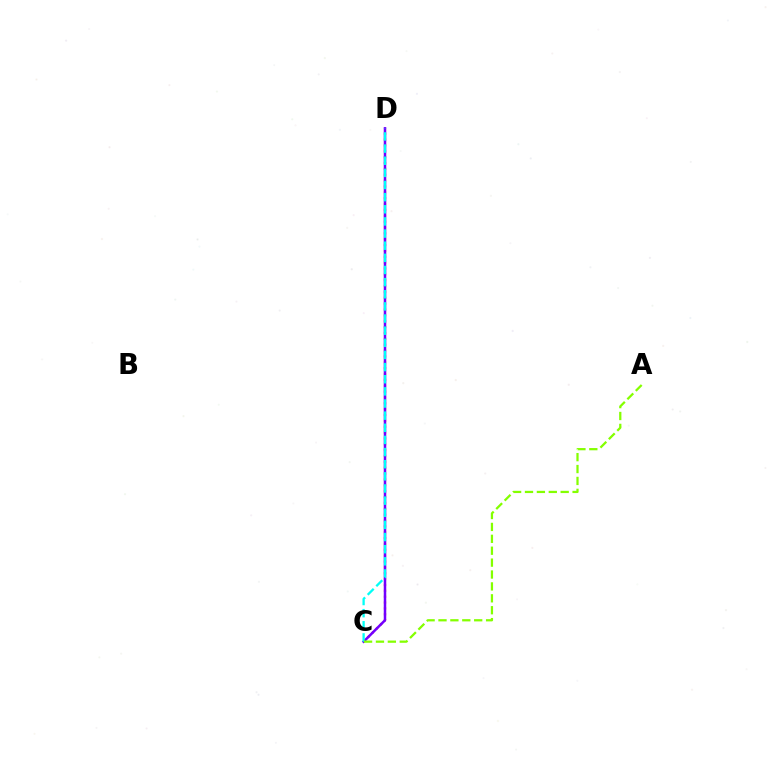{('C', 'D'): [{'color': '#ff0000', 'line_style': 'dotted', 'thickness': 1.59}, {'color': '#7200ff', 'line_style': 'solid', 'thickness': 1.81}, {'color': '#00fff6', 'line_style': 'dashed', 'thickness': 1.65}], ('A', 'C'): [{'color': '#84ff00', 'line_style': 'dashed', 'thickness': 1.62}]}